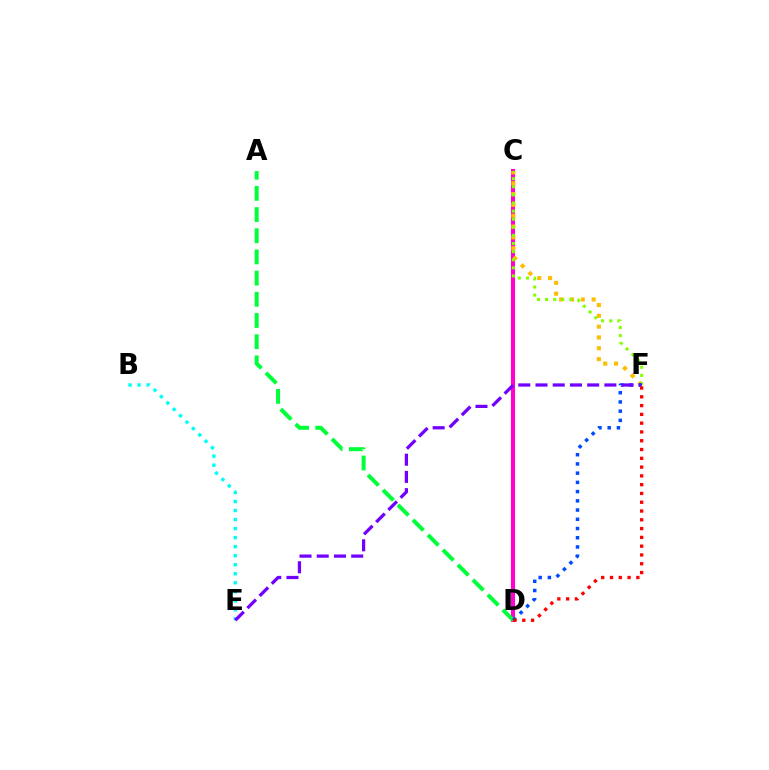{('C', 'D'): [{'color': '#ff00cf', 'line_style': 'solid', 'thickness': 2.94}], ('B', 'E'): [{'color': '#00fff6', 'line_style': 'dotted', 'thickness': 2.45}], ('A', 'D'): [{'color': '#00ff39', 'line_style': 'dashed', 'thickness': 2.88}], ('C', 'F'): [{'color': '#ffbd00', 'line_style': 'dotted', 'thickness': 2.94}, {'color': '#84ff00', 'line_style': 'dotted', 'thickness': 2.2}], ('D', 'F'): [{'color': '#004bff', 'line_style': 'dotted', 'thickness': 2.51}, {'color': '#ff0000', 'line_style': 'dotted', 'thickness': 2.39}], ('E', 'F'): [{'color': '#7200ff', 'line_style': 'dashed', 'thickness': 2.34}]}